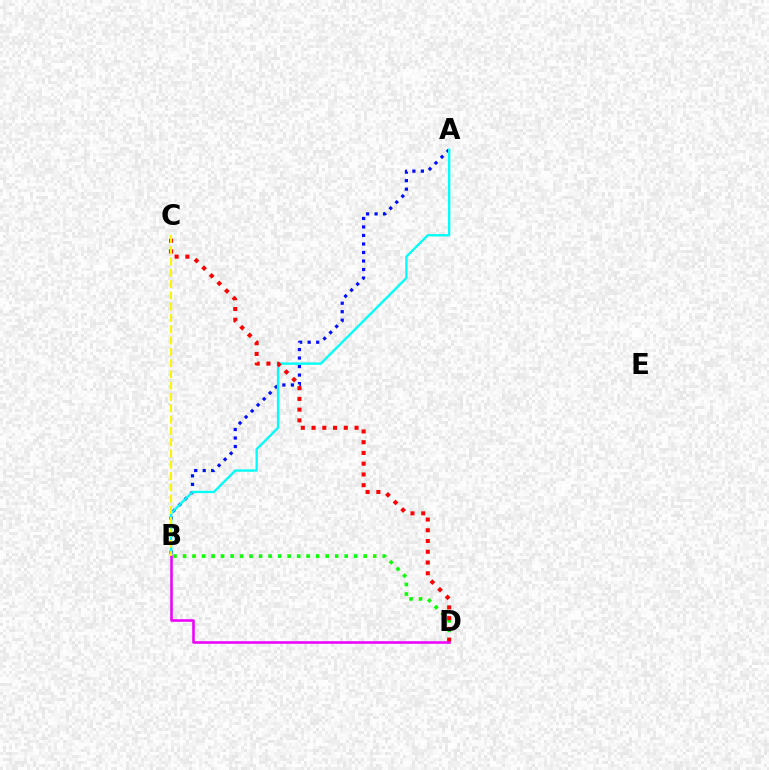{('B', 'D'): [{'color': '#08ff00', 'line_style': 'dotted', 'thickness': 2.58}, {'color': '#ee00ff', 'line_style': 'solid', 'thickness': 1.86}], ('A', 'B'): [{'color': '#0010ff', 'line_style': 'dotted', 'thickness': 2.31}, {'color': '#00fff6', 'line_style': 'solid', 'thickness': 1.69}], ('C', 'D'): [{'color': '#ff0000', 'line_style': 'dotted', 'thickness': 2.92}], ('B', 'C'): [{'color': '#fcf500', 'line_style': 'dashed', 'thickness': 1.53}]}